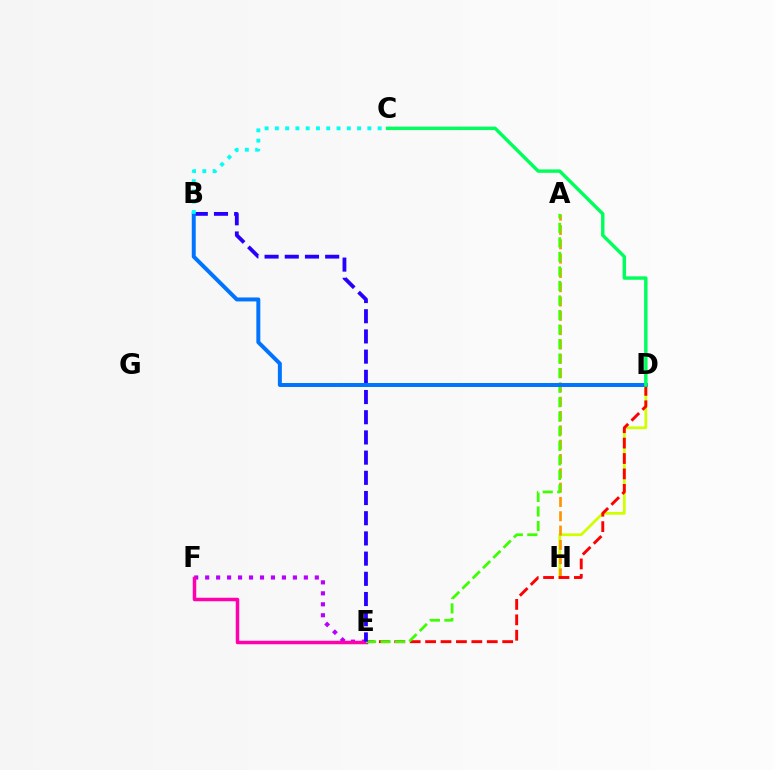{('D', 'H'): [{'color': '#d1ff00', 'line_style': 'solid', 'thickness': 1.97}], ('E', 'F'): [{'color': '#b900ff', 'line_style': 'dotted', 'thickness': 2.98}, {'color': '#ff00ac', 'line_style': 'solid', 'thickness': 2.51}], ('A', 'H'): [{'color': '#ff9400', 'line_style': 'dashed', 'thickness': 1.94}], ('D', 'E'): [{'color': '#ff0000', 'line_style': 'dashed', 'thickness': 2.09}], ('A', 'E'): [{'color': '#3dff00', 'line_style': 'dashed', 'thickness': 1.97}], ('B', 'E'): [{'color': '#2500ff', 'line_style': 'dashed', 'thickness': 2.74}], ('B', 'D'): [{'color': '#0074ff', 'line_style': 'solid', 'thickness': 2.86}], ('B', 'C'): [{'color': '#00fff6', 'line_style': 'dotted', 'thickness': 2.79}], ('C', 'D'): [{'color': '#00ff5c', 'line_style': 'solid', 'thickness': 2.47}]}